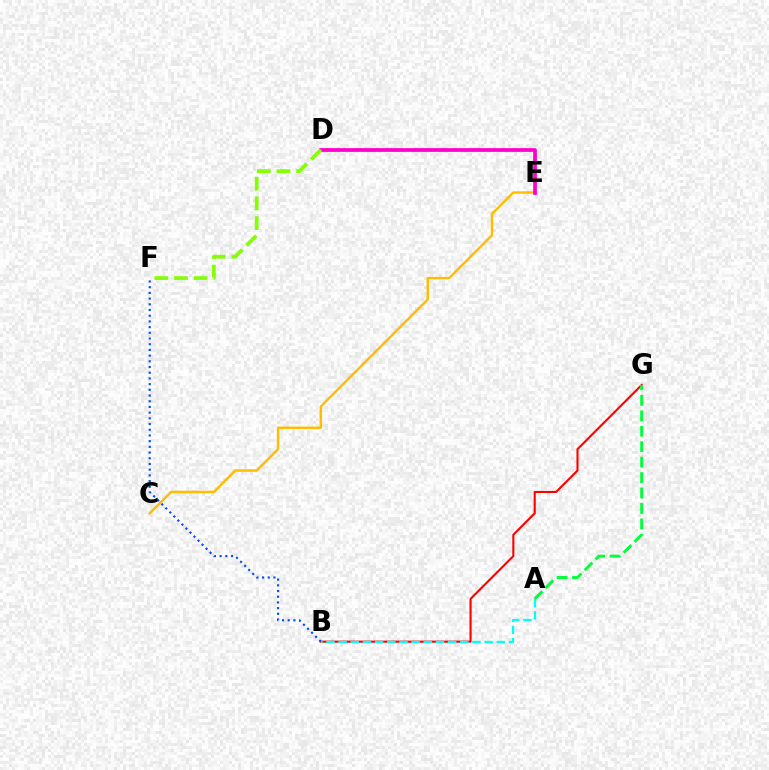{('B', 'G'): [{'color': '#ff0000', 'line_style': 'solid', 'thickness': 1.51}], ('D', 'E'): [{'color': '#7200ff', 'line_style': 'dotted', 'thickness': 1.58}, {'color': '#ff00cf', 'line_style': 'solid', 'thickness': 2.69}], ('C', 'E'): [{'color': '#ffbd00', 'line_style': 'solid', 'thickness': 1.74}], ('A', 'B'): [{'color': '#00fff6', 'line_style': 'dashed', 'thickness': 1.65}], ('D', 'F'): [{'color': '#84ff00', 'line_style': 'dashed', 'thickness': 2.67}], ('A', 'G'): [{'color': '#00ff39', 'line_style': 'dashed', 'thickness': 2.1}], ('B', 'F'): [{'color': '#004bff', 'line_style': 'dotted', 'thickness': 1.55}]}